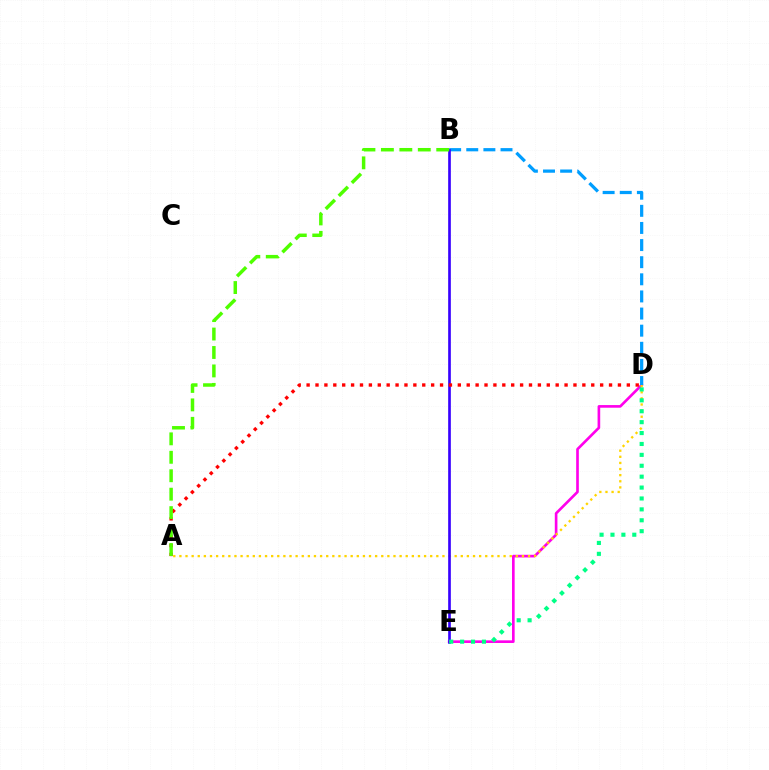{('D', 'E'): [{'color': '#ff00ed', 'line_style': 'solid', 'thickness': 1.91}, {'color': '#00ff86', 'line_style': 'dotted', 'thickness': 2.96}], ('A', 'D'): [{'color': '#ffd500', 'line_style': 'dotted', 'thickness': 1.66}, {'color': '#ff0000', 'line_style': 'dotted', 'thickness': 2.42}], ('B', 'D'): [{'color': '#009eff', 'line_style': 'dashed', 'thickness': 2.33}], ('B', 'E'): [{'color': '#3700ff', 'line_style': 'solid', 'thickness': 1.92}], ('A', 'B'): [{'color': '#4fff00', 'line_style': 'dashed', 'thickness': 2.51}]}